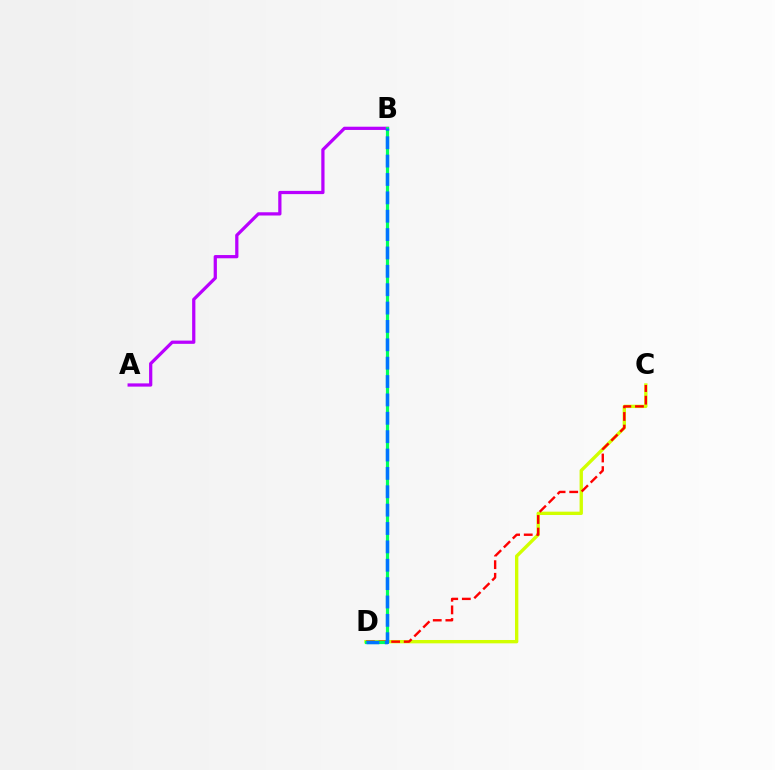{('C', 'D'): [{'color': '#d1ff00', 'line_style': 'solid', 'thickness': 2.41}, {'color': '#ff0000', 'line_style': 'dashed', 'thickness': 1.71}], ('A', 'B'): [{'color': '#b900ff', 'line_style': 'solid', 'thickness': 2.33}], ('B', 'D'): [{'color': '#00ff5c', 'line_style': 'solid', 'thickness': 2.29}, {'color': '#0074ff', 'line_style': 'dashed', 'thickness': 2.5}]}